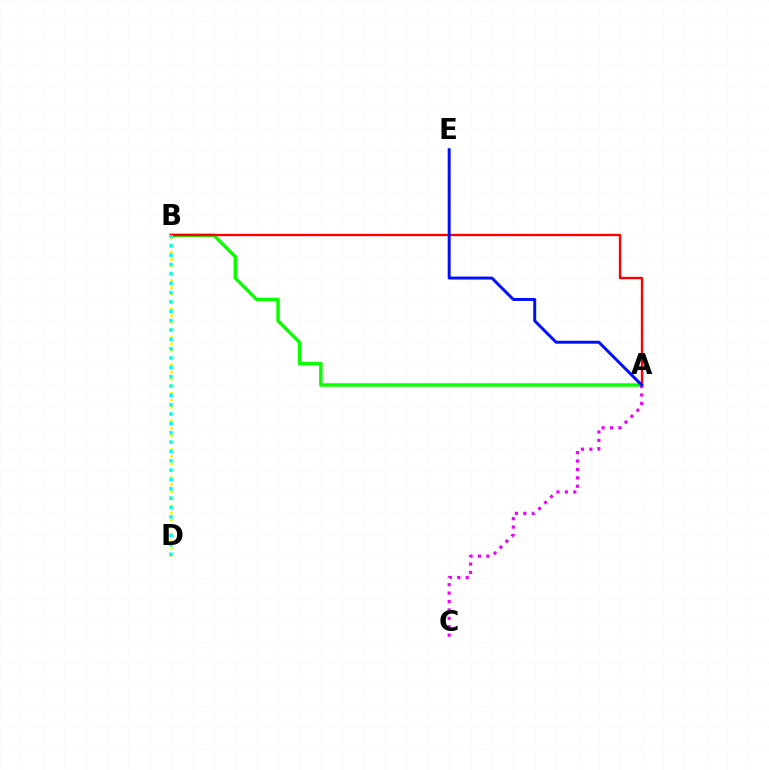{('B', 'D'): [{'color': '#fcf500', 'line_style': 'dotted', 'thickness': 1.91}, {'color': '#00fff6', 'line_style': 'dotted', 'thickness': 2.54}], ('A', 'B'): [{'color': '#08ff00', 'line_style': 'solid', 'thickness': 2.47}, {'color': '#ff0000', 'line_style': 'solid', 'thickness': 1.7}], ('A', 'C'): [{'color': '#ee00ff', 'line_style': 'dotted', 'thickness': 2.28}], ('A', 'E'): [{'color': '#0010ff', 'line_style': 'solid', 'thickness': 2.13}]}